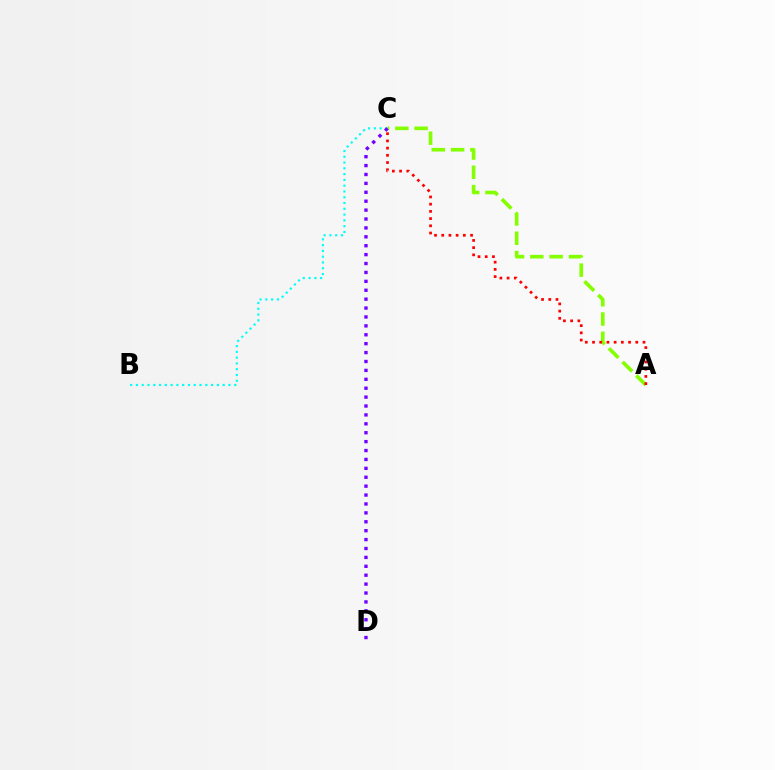{('A', 'C'): [{'color': '#84ff00', 'line_style': 'dashed', 'thickness': 2.62}, {'color': '#ff0000', 'line_style': 'dotted', 'thickness': 1.96}], ('B', 'C'): [{'color': '#00fff6', 'line_style': 'dotted', 'thickness': 1.57}], ('C', 'D'): [{'color': '#7200ff', 'line_style': 'dotted', 'thickness': 2.42}]}